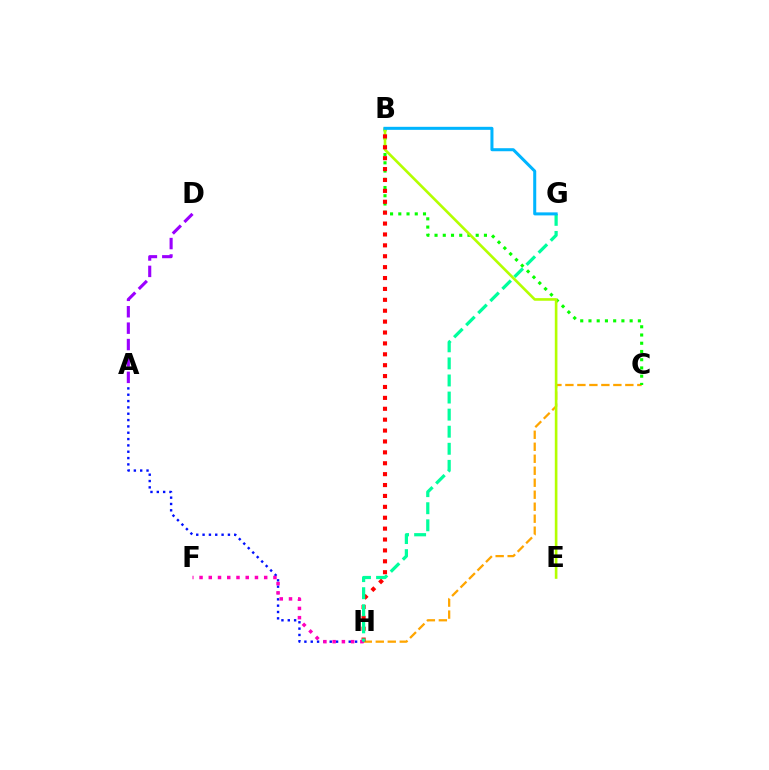{('C', 'H'): [{'color': '#ffa500', 'line_style': 'dashed', 'thickness': 1.63}], ('B', 'C'): [{'color': '#08ff00', 'line_style': 'dotted', 'thickness': 2.24}], ('A', 'D'): [{'color': '#9b00ff', 'line_style': 'dashed', 'thickness': 2.23}], ('B', 'E'): [{'color': '#b3ff00', 'line_style': 'solid', 'thickness': 1.89}], ('A', 'H'): [{'color': '#0010ff', 'line_style': 'dotted', 'thickness': 1.72}], ('B', 'H'): [{'color': '#ff0000', 'line_style': 'dotted', 'thickness': 2.96}], ('F', 'H'): [{'color': '#ff00bd', 'line_style': 'dotted', 'thickness': 2.51}], ('G', 'H'): [{'color': '#00ff9d', 'line_style': 'dashed', 'thickness': 2.32}], ('B', 'G'): [{'color': '#00b5ff', 'line_style': 'solid', 'thickness': 2.18}]}